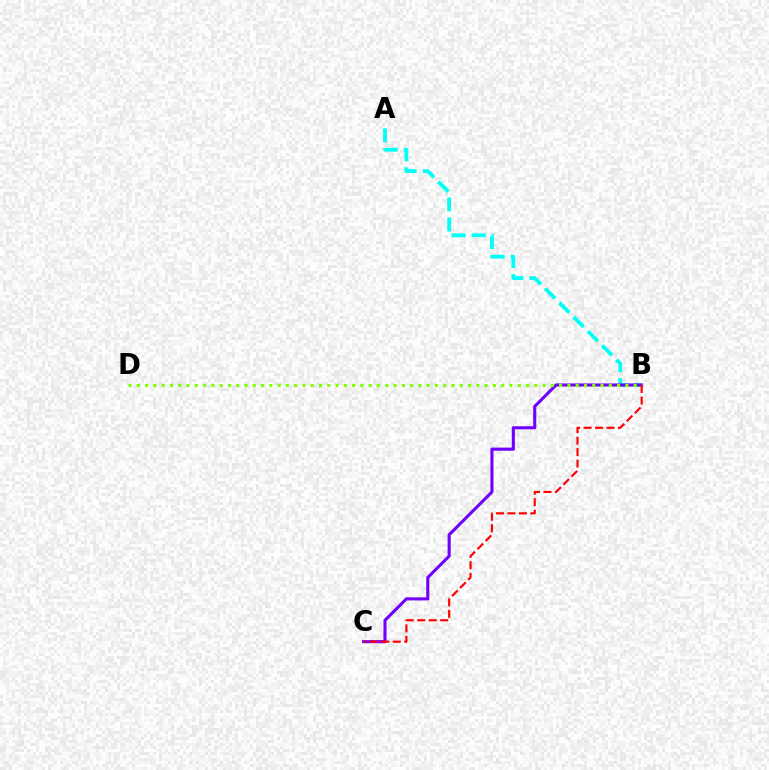{('A', 'B'): [{'color': '#00fff6', 'line_style': 'dashed', 'thickness': 2.73}], ('B', 'C'): [{'color': '#7200ff', 'line_style': 'solid', 'thickness': 2.23}, {'color': '#ff0000', 'line_style': 'dashed', 'thickness': 1.56}], ('B', 'D'): [{'color': '#84ff00', 'line_style': 'dotted', 'thickness': 2.25}]}